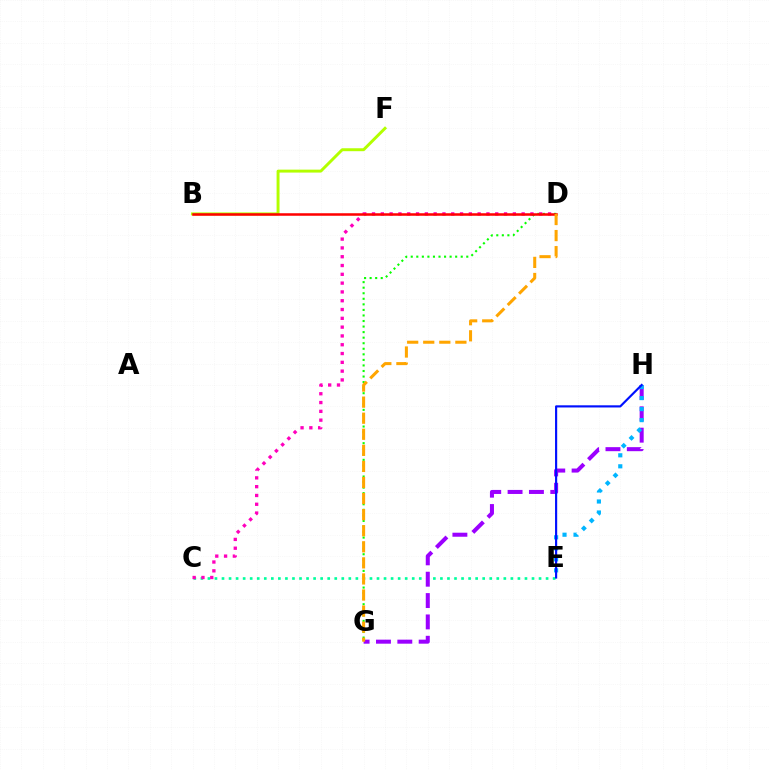{('D', 'G'): [{'color': '#08ff00', 'line_style': 'dotted', 'thickness': 1.51}, {'color': '#ffa500', 'line_style': 'dashed', 'thickness': 2.18}], ('B', 'F'): [{'color': '#b3ff00', 'line_style': 'solid', 'thickness': 2.12}], ('C', 'E'): [{'color': '#00ff9d', 'line_style': 'dotted', 'thickness': 1.91}], ('G', 'H'): [{'color': '#9b00ff', 'line_style': 'dashed', 'thickness': 2.9}], ('C', 'D'): [{'color': '#ff00bd', 'line_style': 'dotted', 'thickness': 2.39}], ('E', 'H'): [{'color': '#00b5ff', 'line_style': 'dotted', 'thickness': 2.99}, {'color': '#0010ff', 'line_style': 'solid', 'thickness': 1.56}], ('B', 'D'): [{'color': '#ff0000', 'line_style': 'solid', 'thickness': 1.82}]}